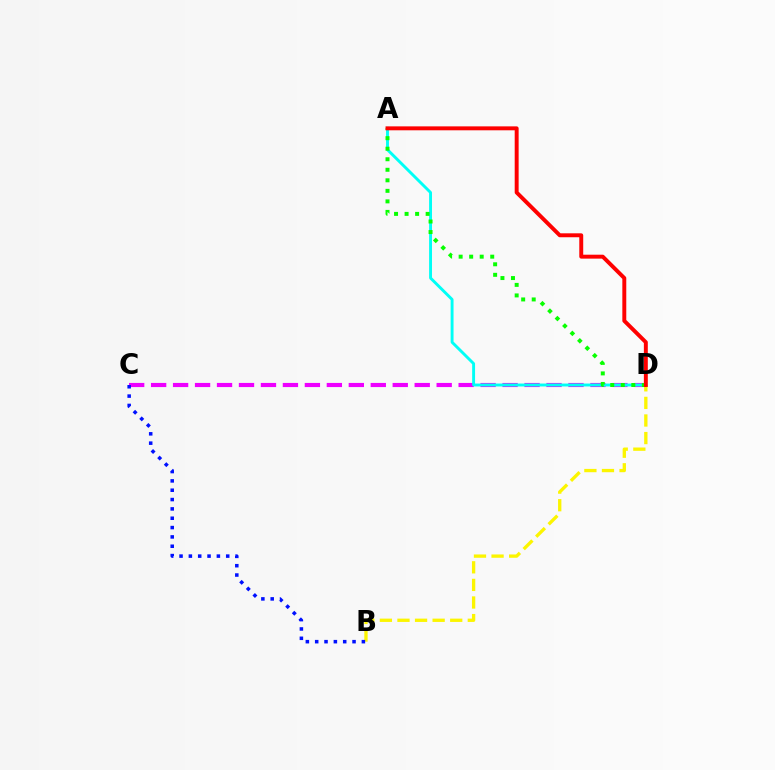{('C', 'D'): [{'color': '#ee00ff', 'line_style': 'dashed', 'thickness': 2.98}], ('B', 'D'): [{'color': '#fcf500', 'line_style': 'dashed', 'thickness': 2.39}], ('A', 'D'): [{'color': '#00fff6', 'line_style': 'solid', 'thickness': 2.09}, {'color': '#08ff00', 'line_style': 'dotted', 'thickness': 2.86}, {'color': '#ff0000', 'line_style': 'solid', 'thickness': 2.83}], ('B', 'C'): [{'color': '#0010ff', 'line_style': 'dotted', 'thickness': 2.54}]}